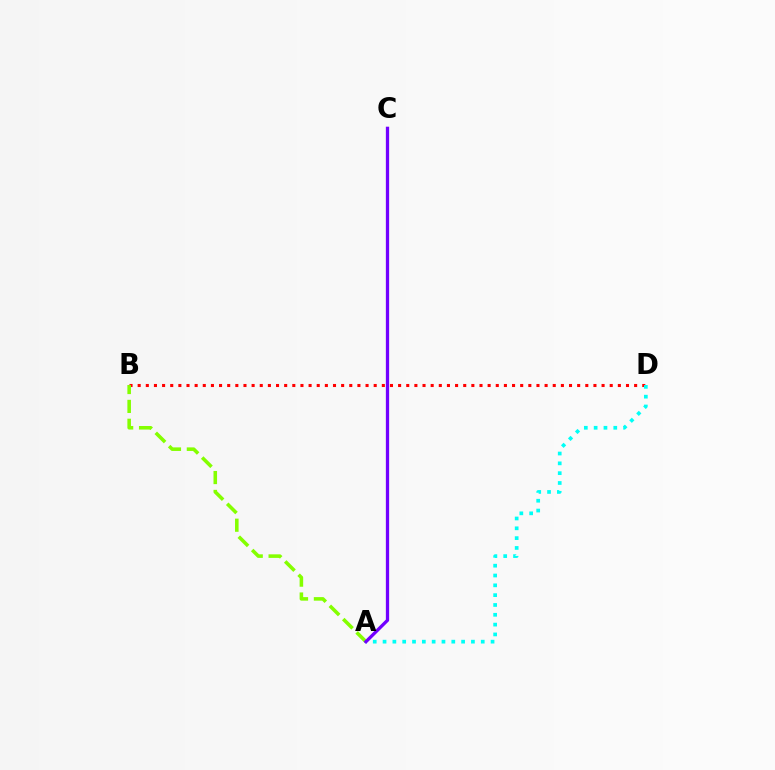{('B', 'D'): [{'color': '#ff0000', 'line_style': 'dotted', 'thickness': 2.21}], ('A', 'D'): [{'color': '#00fff6', 'line_style': 'dotted', 'thickness': 2.67}], ('A', 'B'): [{'color': '#84ff00', 'line_style': 'dashed', 'thickness': 2.56}], ('A', 'C'): [{'color': '#7200ff', 'line_style': 'solid', 'thickness': 2.36}]}